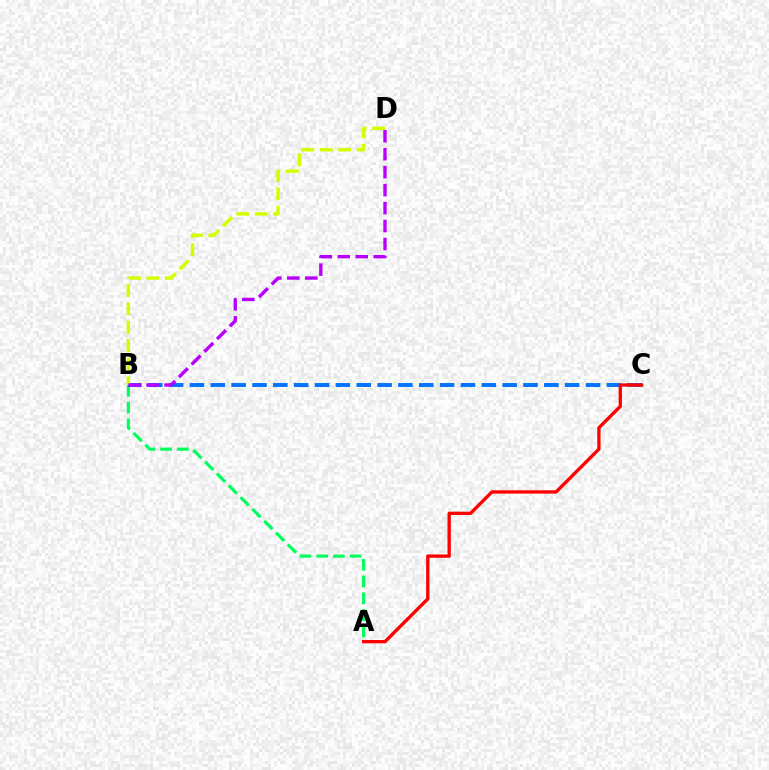{('A', 'B'): [{'color': '#00ff5c', 'line_style': 'dashed', 'thickness': 2.27}], ('B', 'C'): [{'color': '#0074ff', 'line_style': 'dashed', 'thickness': 2.83}], ('B', 'D'): [{'color': '#d1ff00', 'line_style': 'dashed', 'thickness': 2.51}, {'color': '#b900ff', 'line_style': 'dashed', 'thickness': 2.44}], ('A', 'C'): [{'color': '#ff0000', 'line_style': 'solid', 'thickness': 2.39}]}